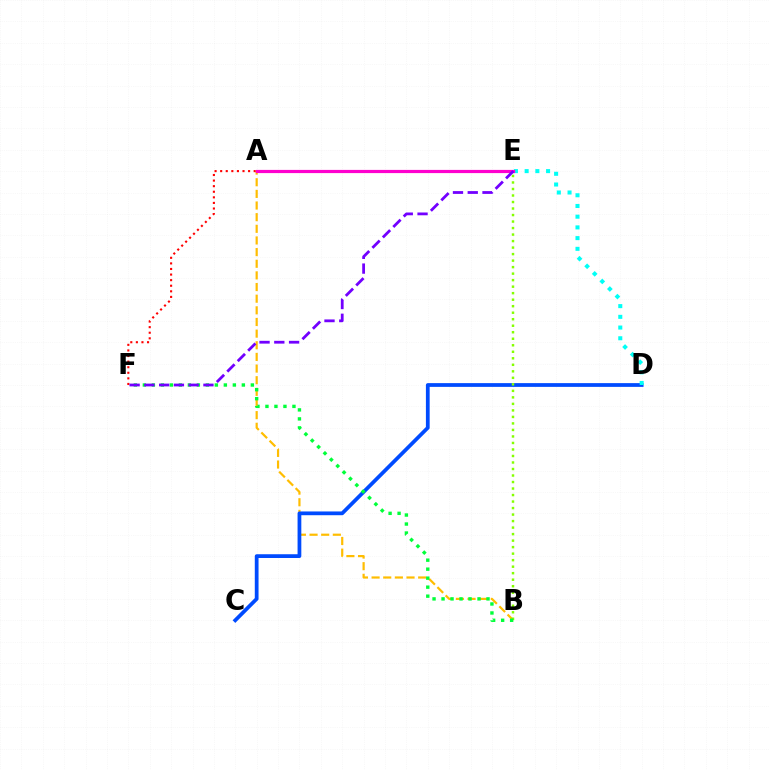{('A', 'B'): [{'color': '#ffbd00', 'line_style': 'dashed', 'thickness': 1.58}], ('A', 'F'): [{'color': '#ff0000', 'line_style': 'dotted', 'thickness': 1.52}], ('C', 'D'): [{'color': '#004bff', 'line_style': 'solid', 'thickness': 2.7}], ('D', 'E'): [{'color': '#00fff6', 'line_style': 'dotted', 'thickness': 2.91}], ('B', 'E'): [{'color': '#84ff00', 'line_style': 'dotted', 'thickness': 1.77}], ('A', 'E'): [{'color': '#ff00cf', 'line_style': 'solid', 'thickness': 2.3}], ('B', 'F'): [{'color': '#00ff39', 'line_style': 'dotted', 'thickness': 2.44}], ('E', 'F'): [{'color': '#7200ff', 'line_style': 'dashed', 'thickness': 2.01}]}